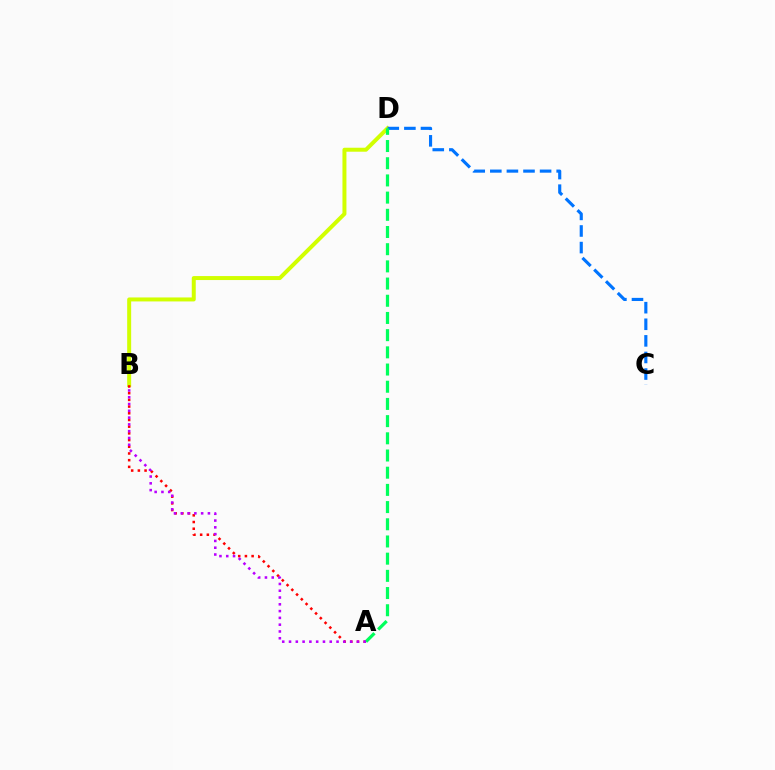{('B', 'D'): [{'color': '#d1ff00', 'line_style': 'solid', 'thickness': 2.87}], ('C', 'D'): [{'color': '#0074ff', 'line_style': 'dashed', 'thickness': 2.25}], ('A', 'B'): [{'color': '#ff0000', 'line_style': 'dotted', 'thickness': 1.82}, {'color': '#b900ff', 'line_style': 'dotted', 'thickness': 1.84}], ('A', 'D'): [{'color': '#00ff5c', 'line_style': 'dashed', 'thickness': 2.34}]}